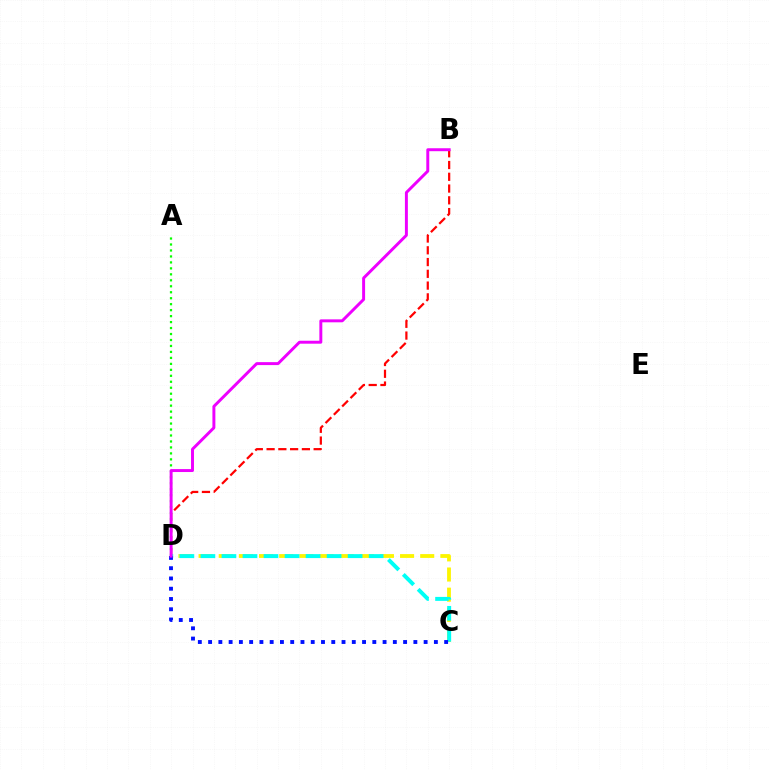{('C', 'D'): [{'color': '#fcf500', 'line_style': 'dashed', 'thickness': 2.74}, {'color': '#00fff6', 'line_style': 'dashed', 'thickness': 2.86}, {'color': '#0010ff', 'line_style': 'dotted', 'thickness': 2.79}], ('A', 'D'): [{'color': '#08ff00', 'line_style': 'dotted', 'thickness': 1.62}], ('B', 'D'): [{'color': '#ff0000', 'line_style': 'dashed', 'thickness': 1.6}, {'color': '#ee00ff', 'line_style': 'solid', 'thickness': 2.12}]}